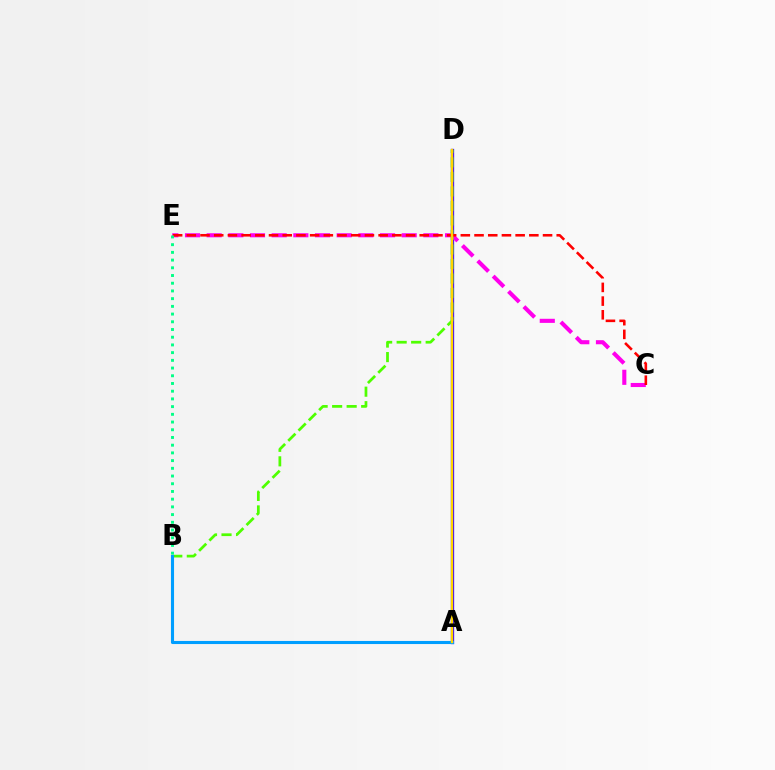{('A', 'D'): [{'color': '#3700ff', 'line_style': 'solid', 'thickness': 2.37}, {'color': '#ffd500', 'line_style': 'solid', 'thickness': 1.7}], ('C', 'E'): [{'color': '#ff00ed', 'line_style': 'dashed', 'thickness': 2.94}, {'color': '#ff0000', 'line_style': 'dashed', 'thickness': 1.86}], ('B', 'D'): [{'color': '#4fff00', 'line_style': 'dashed', 'thickness': 1.97}], ('A', 'B'): [{'color': '#009eff', 'line_style': 'solid', 'thickness': 2.22}], ('B', 'E'): [{'color': '#00ff86', 'line_style': 'dotted', 'thickness': 2.1}]}